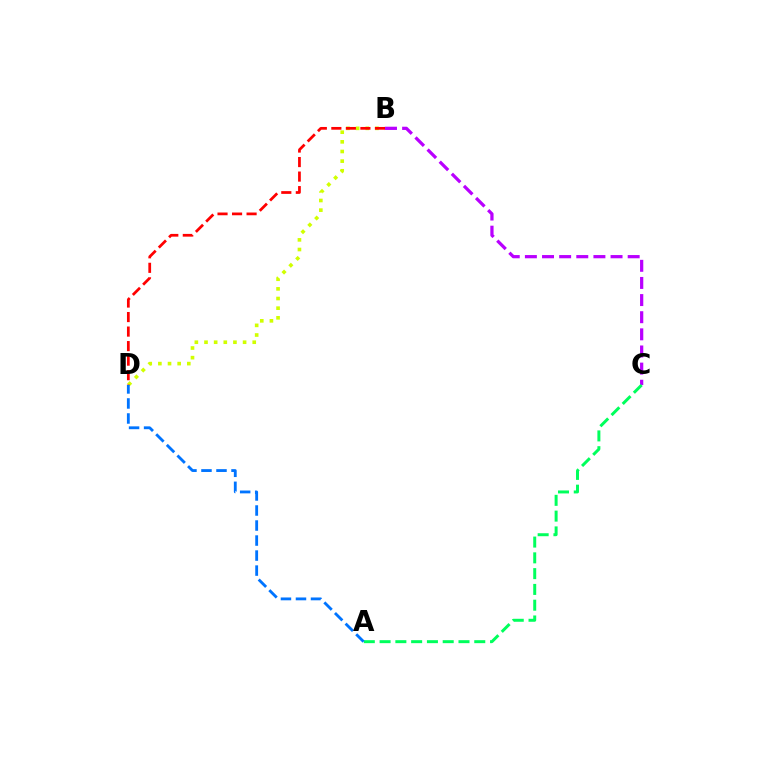{('B', 'C'): [{'color': '#b900ff', 'line_style': 'dashed', 'thickness': 2.33}], ('A', 'C'): [{'color': '#00ff5c', 'line_style': 'dashed', 'thickness': 2.14}], ('B', 'D'): [{'color': '#d1ff00', 'line_style': 'dotted', 'thickness': 2.62}, {'color': '#ff0000', 'line_style': 'dashed', 'thickness': 1.97}], ('A', 'D'): [{'color': '#0074ff', 'line_style': 'dashed', 'thickness': 2.04}]}